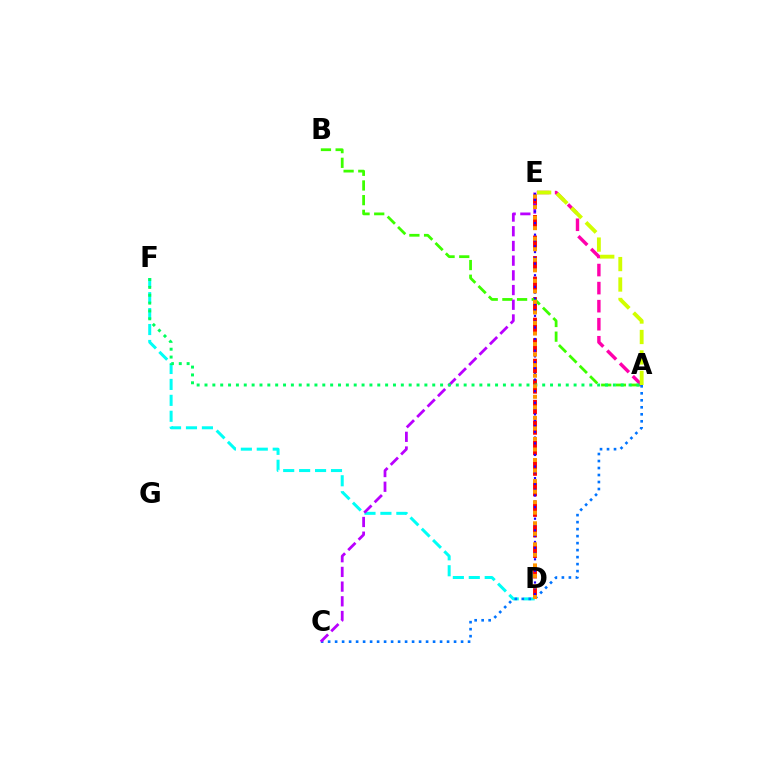{('D', 'E'): [{'color': '#ff0000', 'line_style': 'dashed', 'thickness': 2.79}, {'color': '#2500ff', 'line_style': 'dotted', 'thickness': 1.58}, {'color': '#ff9400', 'line_style': 'dotted', 'thickness': 2.86}], ('D', 'F'): [{'color': '#00fff6', 'line_style': 'dashed', 'thickness': 2.16}], ('A', 'B'): [{'color': '#3dff00', 'line_style': 'dashed', 'thickness': 1.99}], ('A', 'E'): [{'color': '#ff00ac', 'line_style': 'dashed', 'thickness': 2.45}, {'color': '#d1ff00', 'line_style': 'dashed', 'thickness': 2.78}], ('A', 'C'): [{'color': '#0074ff', 'line_style': 'dotted', 'thickness': 1.9}], ('C', 'E'): [{'color': '#b900ff', 'line_style': 'dashed', 'thickness': 2.0}], ('A', 'F'): [{'color': '#00ff5c', 'line_style': 'dotted', 'thickness': 2.13}]}